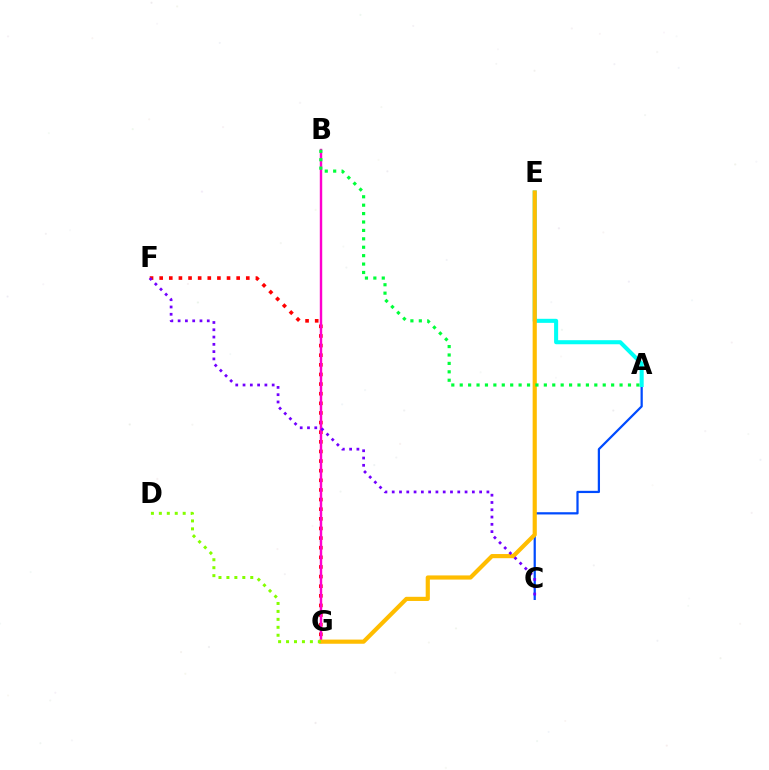{('A', 'C'): [{'color': '#004bff', 'line_style': 'solid', 'thickness': 1.61}], ('F', 'G'): [{'color': '#ff0000', 'line_style': 'dotted', 'thickness': 2.62}], ('B', 'G'): [{'color': '#ff00cf', 'line_style': 'solid', 'thickness': 1.74}], ('A', 'E'): [{'color': '#00fff6', 'line_style': 'solid', 'thickness': 2.92}], ('E', 'G'): [{'color': '#ffbd00', 'line_style': 'solid', 'thickness': 3.0}], ('C', 'F'): [{'color': '#7200ff', 'line_style': 'dotted', 'thickness': 1.98}], ('D', 'G'): [{'color': '#84ff00', 'line_style': 'dotted', 'thickness': 2.16}], ('A', 'B'): [{'color': '#00ff39', 'line_style': 'dotted', 'thickness': 2.29}]}